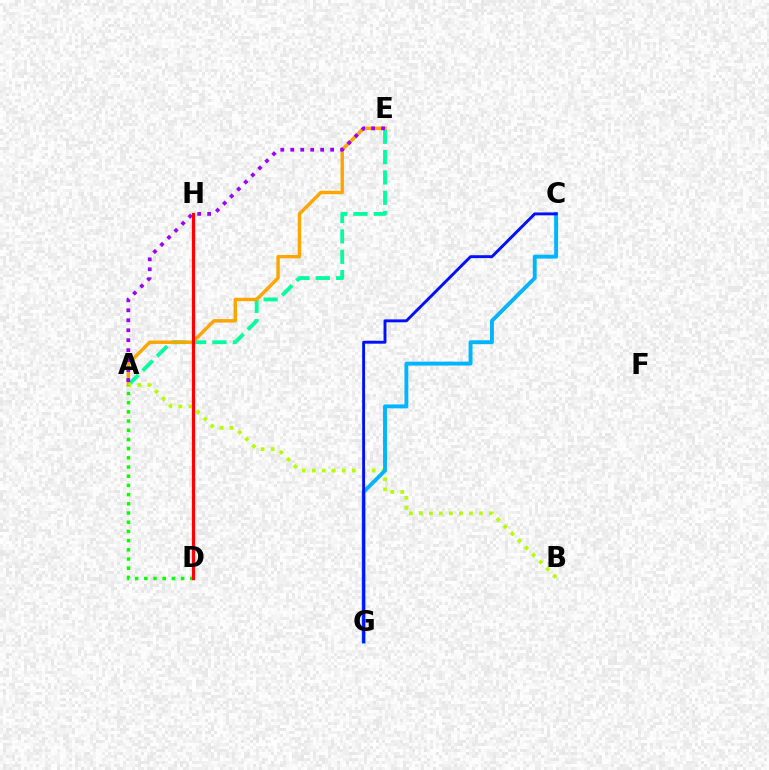{('A', 'E'): [{'color': '#00ff9d', 'line_style': 'dashed', 'thickness': 2.76}, {'color': '#ffa500', 'line_style': 'solid', 'thickness': 2.47}, {'color': '#9b00ff', 'line_style': 'dotted', 'thickness': 2.71}], ('A', 'B'): [{'color': '#b3ff00', 'line_style': 'dotted', 'thickness': 2.72}], ('C', 'G'): [{'color': '#00b5ff', 'line_style': 'solid', 'thickness': 2.8}, {'color': '#0010ff', 'line_style': 'solid', 'thickness': 2.1}], ('D', 'H'): [{'color': '#ff00bd', 'line_style': 'dashed', 'thickness': 2.08}, {'color': '#ff0000', 'line_style': 'solid', 'thickness': 2.33}], ('A', 'D'): [{'color': '#08ff00', 'line_style': 'dotted', 'thickness': 2.5}]}